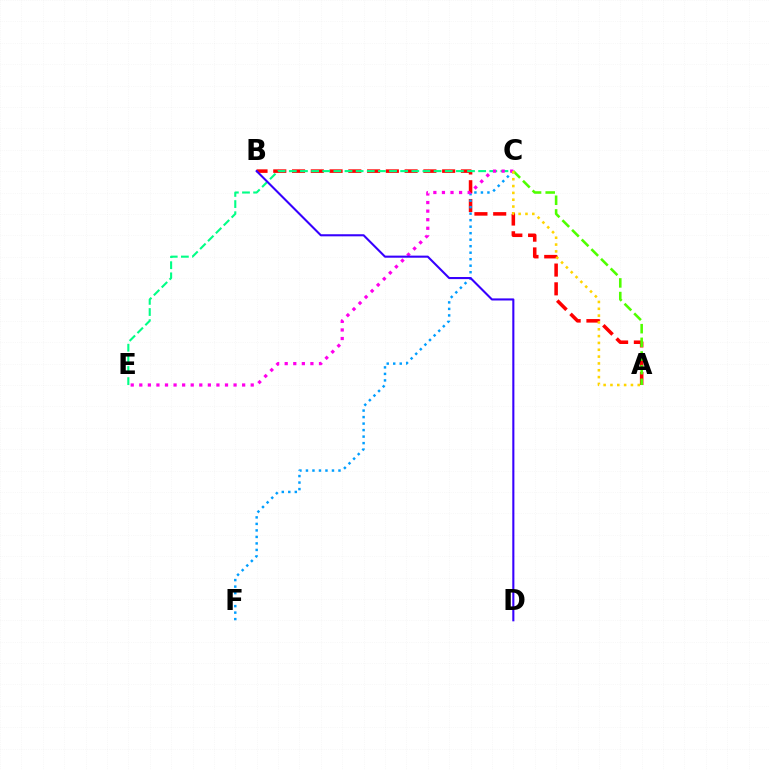{('A', 'B'): [{'color': '#ff0000', 'line_style': 'dashed', 'thickness': 2.55}], ('C', 'F'): [{'color': '#009eff', 'line_style': 'dotted', 'thickness': 1.77}], ('A', 'C'): [{'color': '#4fff00', 'line_style': 'dashed', 'thickness': 1.86}, {'color': '#ffd500', 'line_style': 'dotted', 'thickness': 1.86}], ('C', 'E'): [{'color': '#00ff86', 'line_style': 'dashed', 'thickness': 1.51}, {'color': '#ff00ed', 'line_style': 'dotted', 'thickness': 2.33}], ('B', 'D'): [{'color': '#3700ff', 'line_style': 'solid', 'thickness': 1.5}]}